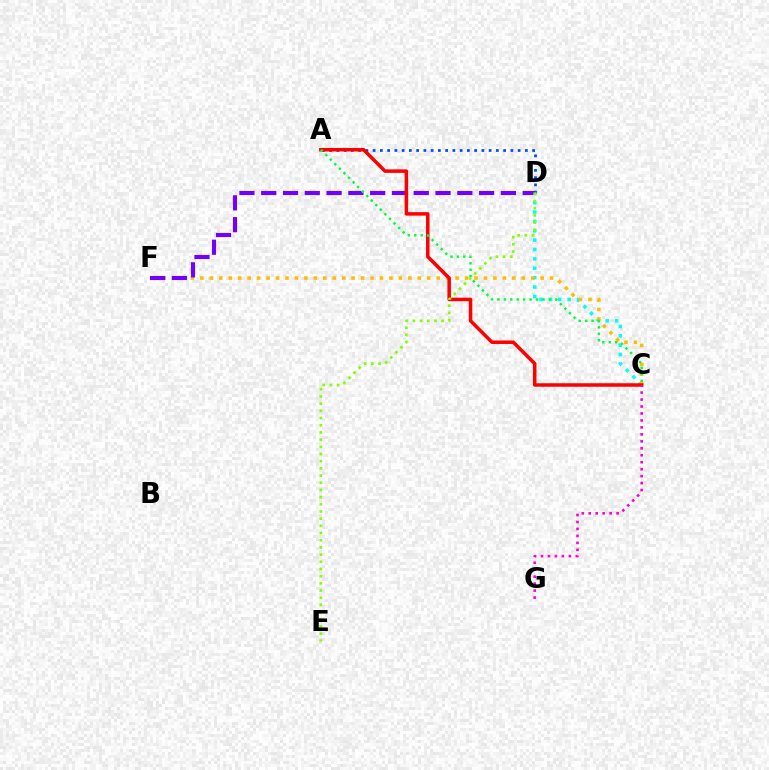{('A', 'D'): [{'color': '#004bff', 'line_style': 'dotted', 'thickness': 1.97}], ('C', 'D'): [{'color': '#00fff6', 'line_style': 'dotted', 'thickness': 2.55}], ('C', 'F'): [{'color': '#ffbd00', 'line_style': 'dotted', 'thickness': 2.57}], ('D', 'F'): [{'color': '#7200ff', 'line_style': 'dashed', 'thickness': 2.96}], ('A', 'C'): [{'color': '#ff0000', 'line_style': 'solid', 'thickness': 2.53}, {'color': '#00ff39', 'line_style': 'dotted', 'thickness': 1.75}], ('C', 'G'): [{'color': '#ff00cf', 'line_style': 'dotted', 'thickness': 1.89}], ('D', 'E'): [{'color': '#84ff00', 'line_style': 'dotted', 'thickness': 1.95}]}